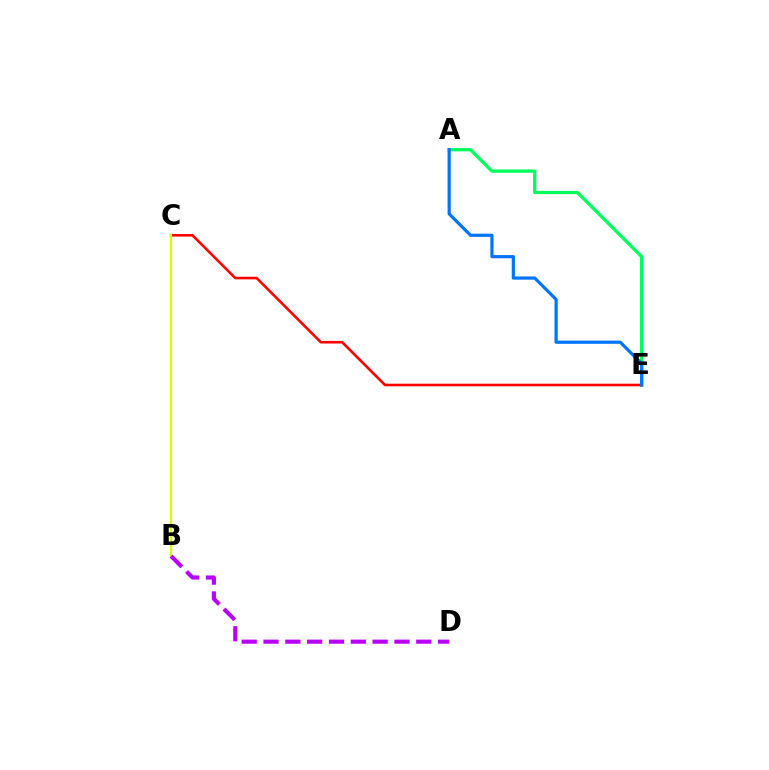{('A', 'E'): [{'color': '#00ff5c', 'line_style': 'solid', 'thickness': 2.37}, {'color': '#0074ff', 'line_style': 'solid', 'thickness': 2.3}], ('C', 'E'): [{'color': '#ff0000', 'line_style': 'solid', 'thickness': 1.87}], ('B', 'C'): [{'color': '#d1ff00', 'line_style': 'solid', 'thickness': 1.56}], ('B', 'D'): [{'color': '#b900ff', 'line_style': 'dashed', 'thickness': 2.97}]}